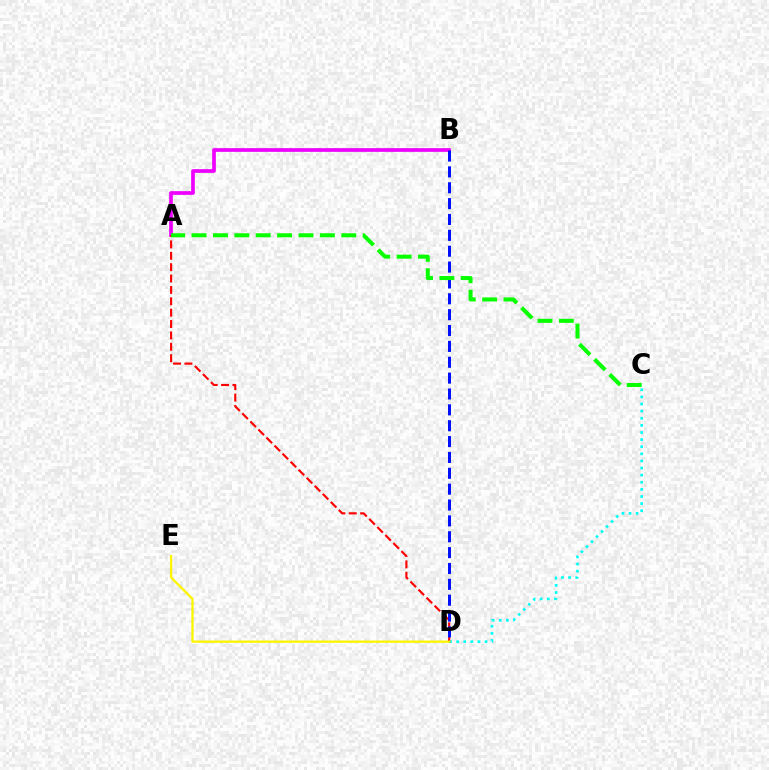{('A', 'B'): [{'color': '#ee00ff', 'line_style': 'solid', 'thickness': 2.67}], ('C', 'D'): [{'color': '#00fff6', 'line_style': 'dotted', 'thickness': 1.93}], ('A', 'D'): [{'color': '#ff0000', 'line_style': 'dashed', 'thickness': 1.55}], ('B', 'D'): [{'color': '#0010ff', 'line_style': 'dashed', 'thickness': 2.16}], ('A', 'C'): [{'color': '#08ff00', 'line_style': 'dashed', 'thickness': 2.91}], ('D', 'E'): [{'color': '#fcf500', 'line_style': 'solid', 'thickness': 1.65}]}